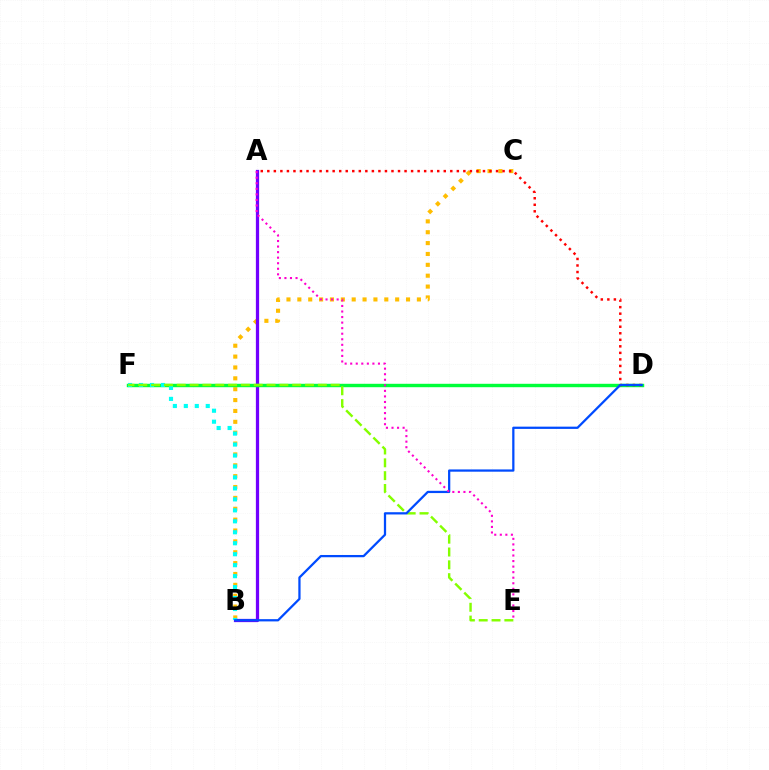{('B', 'C'): [{'color': '#ffbd00', 'line_style': 'dotted', 'thickness': 2.95}], ('A', 'B'): [{'color': '#7200ff', 'line_style': 'solid', 'thickness': 2.34}], ('D', 'F'): [{'color': '#00ff39', 'line_style': 'solid', 'thickness': 2.46}], ('A', 'D'): [{'color': '#ff0000', 'line_style': 'dotted', 'thickness': 1.78}], ('B', 'F'): [{'color': '#00fff6', 'line_style': 'dotted', 'thickness': 2.98}], ('E', 'F'): [{'color': '#84ff00', 'line_style': 'dashed', 'thickness': 1.74}], ('B', 'D'): [{'color': '#004bff', 'line_style': 'solid', 'thickness': 1.62}], ('A', 'E'): [{'color': '#ff00cf', 'line_style': 'dotted', 'thickness': 1.51}]}